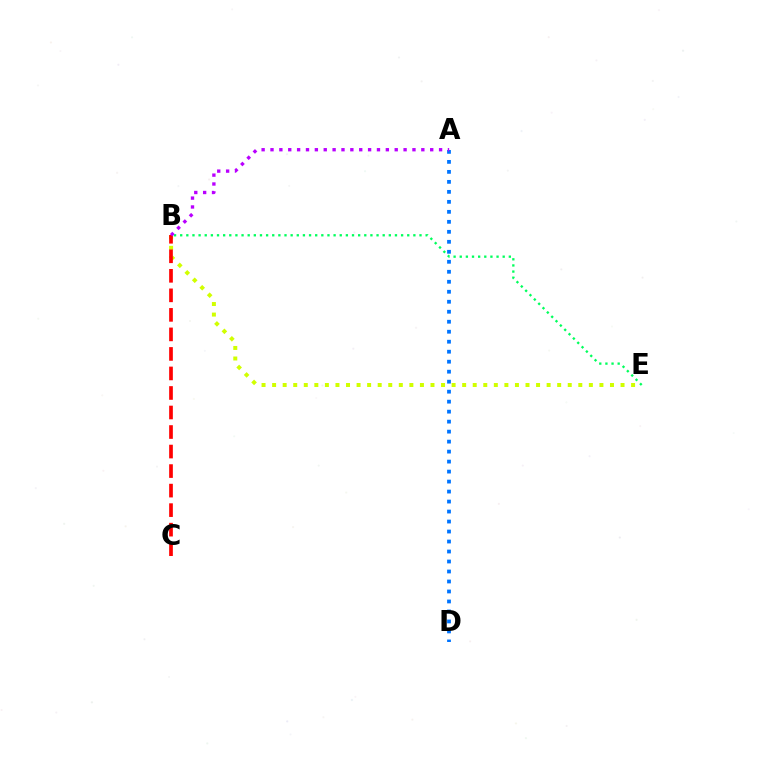{('A', 'D'): [{'color': '#0074ff', 'line_style': 'dotted', 'thickness': 2.71}], ('B', 'E'): [{'color': '#d1ff00', 'line_style': 'dotted', 'thickness': 2.87}, {'color': '#00ff5c', 'line_style': 'dotted', 'thickness': 1.67}], ('B', 'C'): [{'color': '#ff0000', 'line_style': 'dashed', 'thickness': 2.65}], ('A', 'B'): [{'color': '#b900ff', 'line_style': 'dotted', 'thickness': 2.41}]}